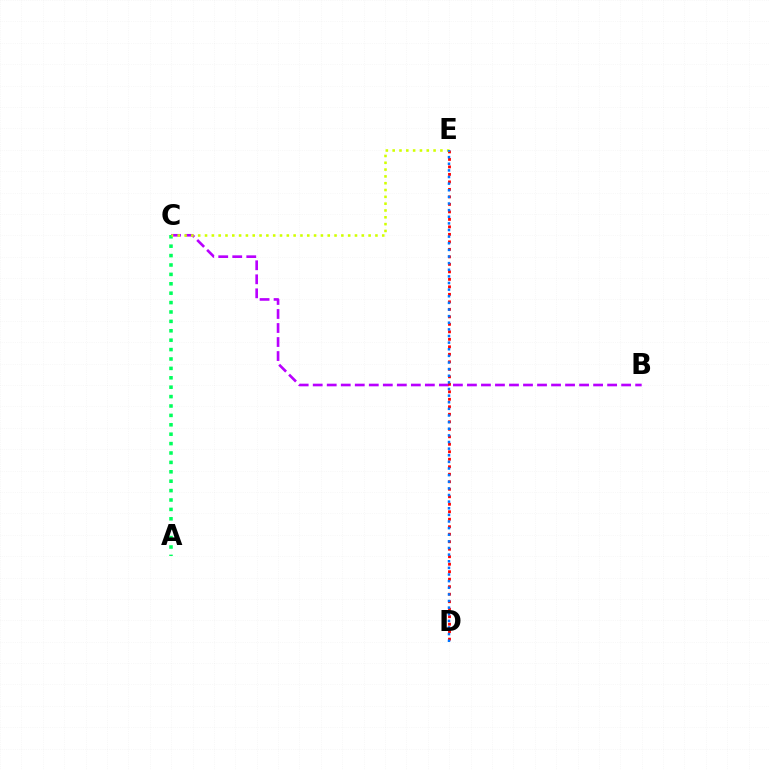{('B', 'C'): [{'color': '#b900ff', 'line_style': 'dashed', 'thickness': 1.9}], ('A', 'C'): [{'color': '#00ff5c', 'line_style': 'dotted', 'thickness': 2.55}], ('D', 'E'): [{'color': '#ff0000', 'line_style': 'dotted', 'thickness': 2.04}, {'color': '#0074ff', 'line_style': 'dotted', 'thickness': 1.8}], ('C', 'E'): [{'color': '#d1ff00', 'line_style': 'dotted', 'thickness': 1.85}]}